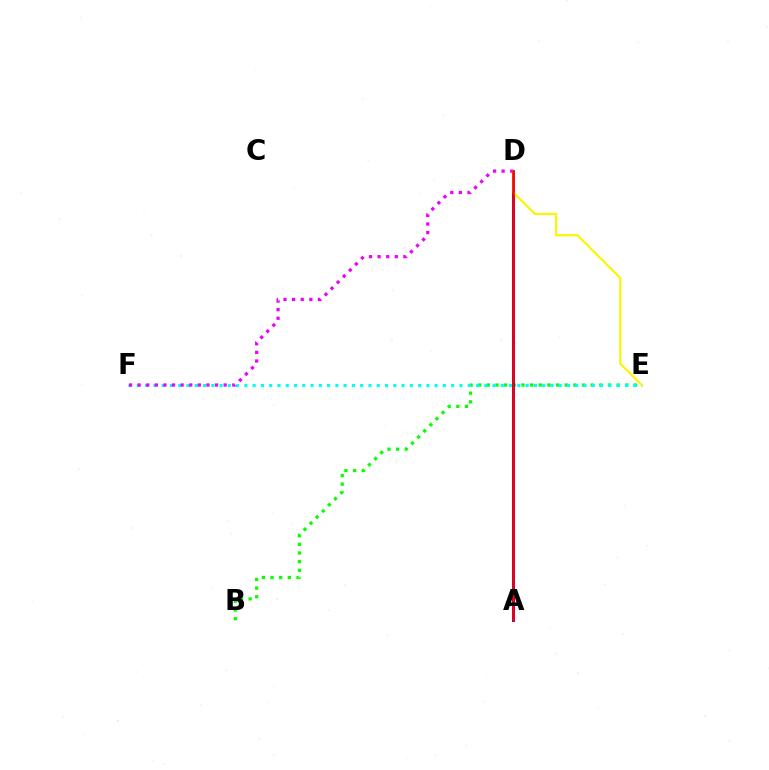{('B', 'E'): [{'color': '#08ff00', 'line_style': 'dotted', 'thickness': 2.35}], ('E', 'F'): [{'color': '#00fff6', 'line_style': 'dotted', 'thickness': 2.25}], ('D', 'F'): [{'color': '#ee00ff', 'line_style': 'dotted', 'thickness': 2.34}], ('A', 'D'): [{'color': '#0010ff', 'line_style': 'solid', 'thickness': 2.12}, {'color': '#ff0000', 'line_style': 'solid', 'thickness': 1.81}], ('D', 'E'): [{'color': '#fcf500', 'line_style': 'solid', 'thickness': 1.55}]}